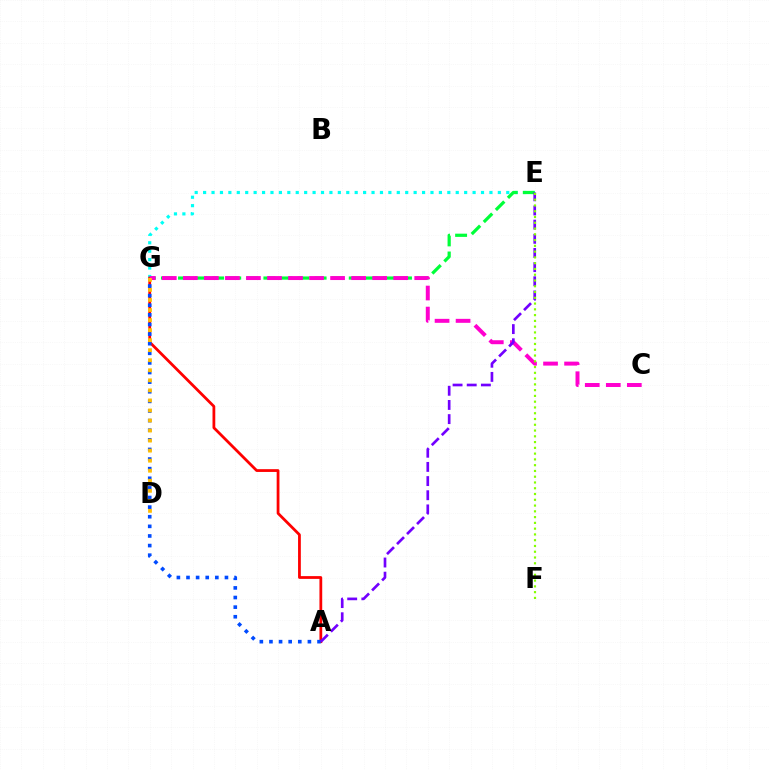{('E', 'G'): [{'color': '#00fff6', 'line_style': 'dotted', 'thickness': 2.29}, {'color': '#00ff39', 'line_style': 'dashed', 'thickness': 2.32}], ('A', 'G'): [{'color': '#ff0000', 'line_style': 'solid', 'thickness': 2.0}, {'color': '#004bff', 'line_style': 'dotted', 'thickness': 2.61}], ('C', 'G'): [{'color': '#ff00cf', 'line_style': 'dashed', 'thickness': 2.86}], ('A', 'E'): [{'color': '#7200ff', 'line_style': 'dashed', 'thickness': 1.92}], ('D', 'G'): [{'color': '#ffbd00', 'line_style': 'dotted', 'thickness': 2.73}], ('E', 'F'): [{'color': '#84ff00', 'line_style': 'dotted', 'thickness': 1.57}]}